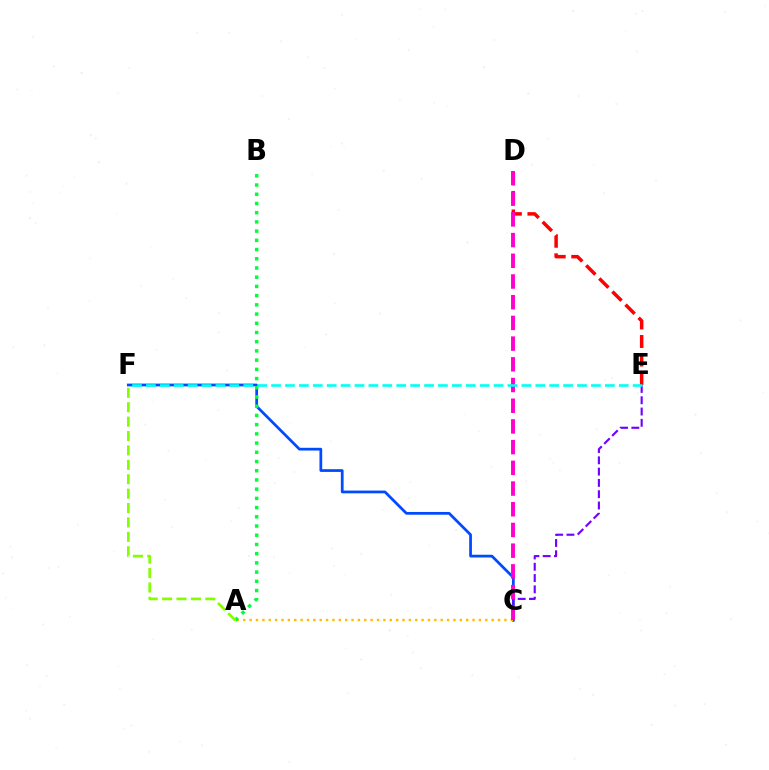{('D', 'E'): [{'color': '#ff0000', 'line_style': 'dashed', 'thickness': 2.52}], ('C', 'F'): [{'color': '#004bff', 'line_style': 'solid', 'thickness': 1.98}], ('A', 'C'): [{'color': '#ffbd00', 'line_style': 'dotted', 'thickness': 1.73}], ('C', 'E'): [{'color': '#7200ff', 'line_style': 'dashed', 'thickness': 1.53}], ('C', 'D'): [{'color': '#ff00cf', 'line_style': 'dashed', 'thickness': 2.81}], ('A', 'B'): [{'color': '#00ff39', 'line_style': 'dotted', 'thickness': 2.5}], ('E', 'F'): [{'color': '#00fff6', 'line_style': 'dashed', 'thickness': 1.89}], ('A', 'F'): [{'color': '#84ff00', 'line_style': 'dashed', 'thickness': 1.96}]}